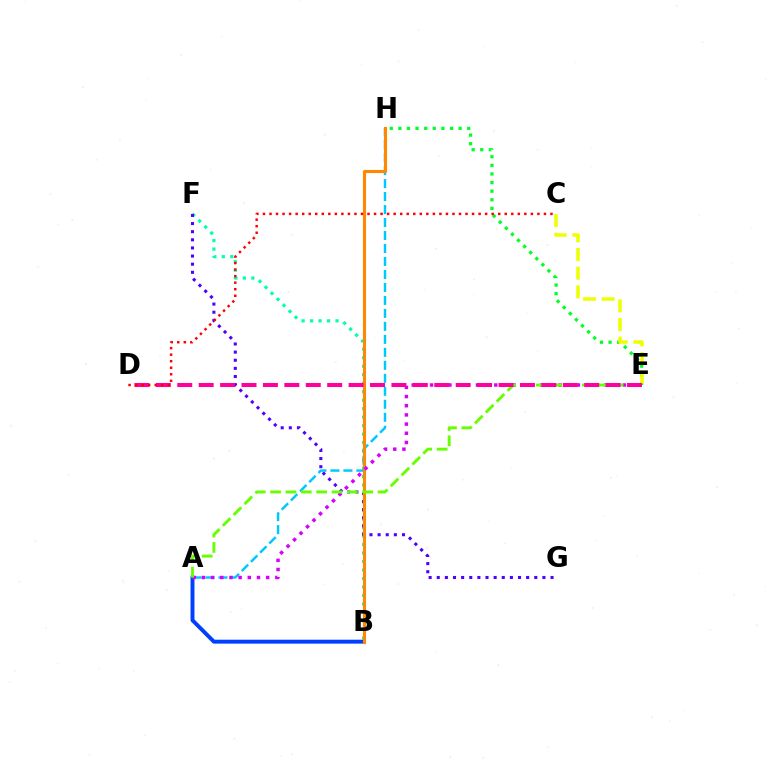{('E', 'H'): [{'color': '#00ff27', 'line_style': 'dotted', 'thickness': 2.34}], ('A', 'B'): [{'color': '#003fff', 'line_style': 'solid', 'thickness': 2.83}], ('B', 'F'): [{'color': '#00ffaf', 'line_style': 'dotted', 'thickness': 2.31}], ('F', 'G'): [{'color': '#4f00ff', 'line_style': 'dotted', 'thickness': 2.21}], ('C', 'E'): [{'color': '#eeff00', 'line_style': 'dashed', 'thickness': 2.54}], ('A', 'H'): [{'color': '#00c7ff', 'line_style': 'dashed', 'thickness': 1.76}], ('B', 'H'): [{'color': '#ff8800', 'line_style': 'solid', 'thickness': 2.23}], ('A', 'E'): [{'color': '#d600ff', 'line_style': 'dotted', 'thickness': 2.49}, {'color': '#66ff00', 'line_style': 'dashed', 'thickness': 2.09}], ('D', 'E'): [{'color': '#ff00a0', 'line_style': 'dashed', 'thickness': 2.91}], ('C', 'D'): [{'color': '#ff0000', 'line_style': 'dotted', 'thickness': 1.78}]}